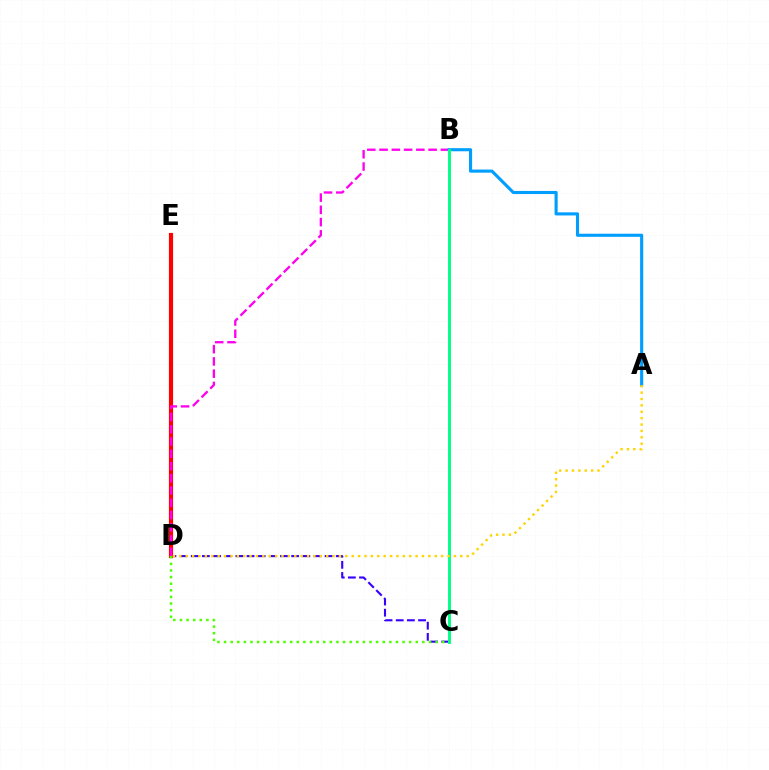{('C', 'D'): [{'color': '#3700ff', 'line_style': 'dashed', 'thickness': 1.52}, {'color': '#4fff00', 'line_style': 'dotted', 'thickness': 1.8}], ('D', 'E'): [{'color': '#ff0000', 'line_style': 'solid', 'thickness': 3.0}], ('B', 'D'): [{'color': '#ff00ed', 'line_style': 'dashed', 'thickness': 1.67}], ('A', 'B'): [{'color': '#009eff', 'line_style': 'solid', 'thickness': 2.24}], ('B', 'C'): [{'color': '#00ff86', 'line_style': 'solid', 'thickness': 2.09}], ('A', 'D'): [{'color': '#ffd500', 'line_style': 'dotted', 'thickness': 1.74}]}